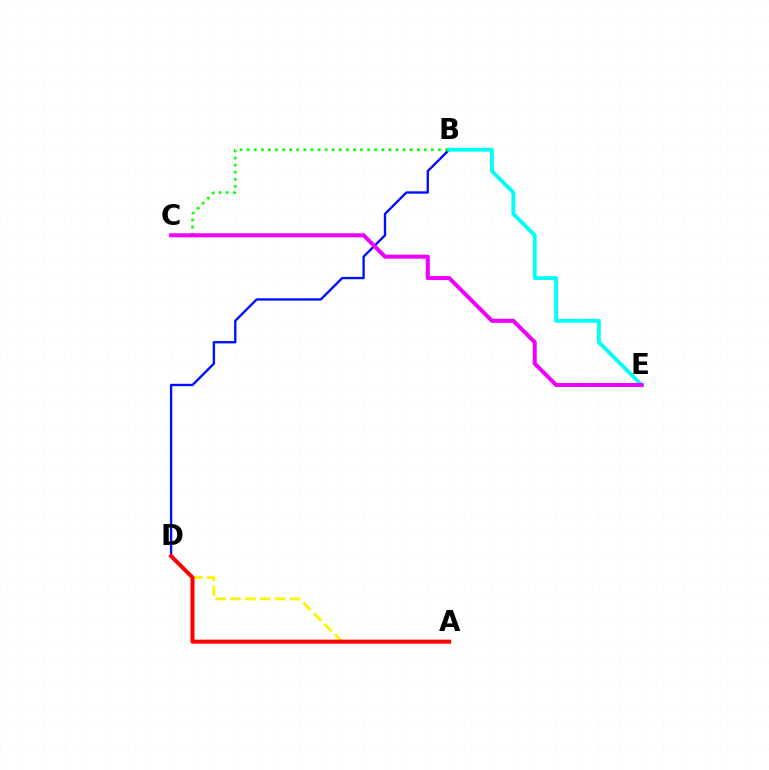{('B', 'D'): [{'color': '#0010ff', 'line_style': 'solid', 'thickness': 1.7}], ('B', 'E'): [{'color': '#00fff6', 'line_style': 'solid', 'thickness': 2.77}], ('B', 'C'): [{'color': '#08ff00', 'line_style': 'dotted', 'thickness': 1.92}], ('A', 'D'): [{'color': '#fcf500', 'line_style': 'dashed', 'thickness': 2.03}, {'color': '#ff0000', 'line_style': 'solid', 'thickness': 2.9}], ('C', 'E'): [{'color': '#ee00ff', 'line_style': 'solid', 'thickness': 2.89}]}